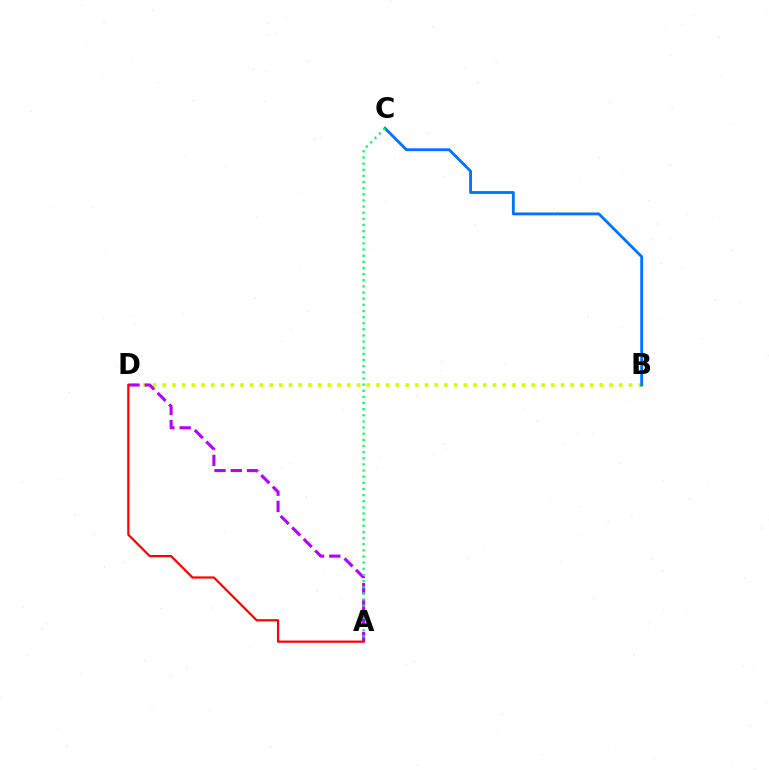{('B', 'D'): [{'color': '#d1ff00', 'line_style': 'dotted', 'thickness': 2.64}], ('B', 'C'): [{'color': '#0074ff', 'line_style': 'solid', 'thickness': 2.05}], ('A', 'D'): [{'color': '#b900ff', 'line_style': 'dashed', 'thickness': 2.21}, {'color': '#ff0000', 'line_style': 'solid', 'thickness': 1.59}], ('A', 'C'): [{'color': '#00ff5c', 'line_style': 'dotted', 'thickness': 1.67}]}